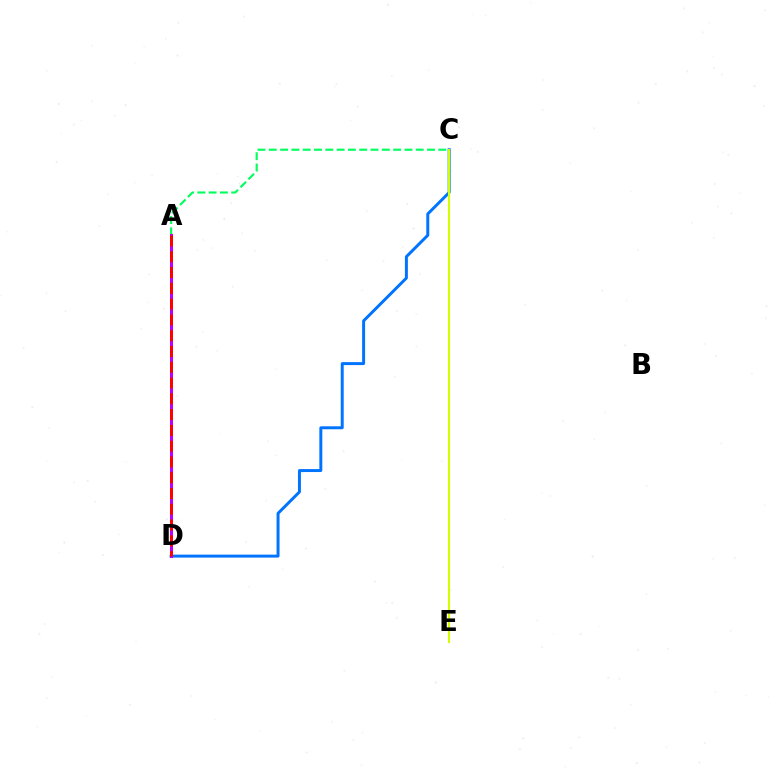{('A', 'C'): [{'color': '#00ff5c', 'line_style': 'dashed', 'thickness': 1.54}], ('C', 'D'): [{'color': '#0074ff', 'line_style': 'solid', 'thickness': 2.13}], ('C', 'E'): [{'color': '#d1ff00', 'line_style': 'solid', 'thickness': 1.51}], ('A', 'D'): [{'color': '#b900ff', 'line_style': 'solid', 'thickness': 2.16}, {'color': '#ff0000', 'line_style': 'dashed', 'thickness': 2.14}]}